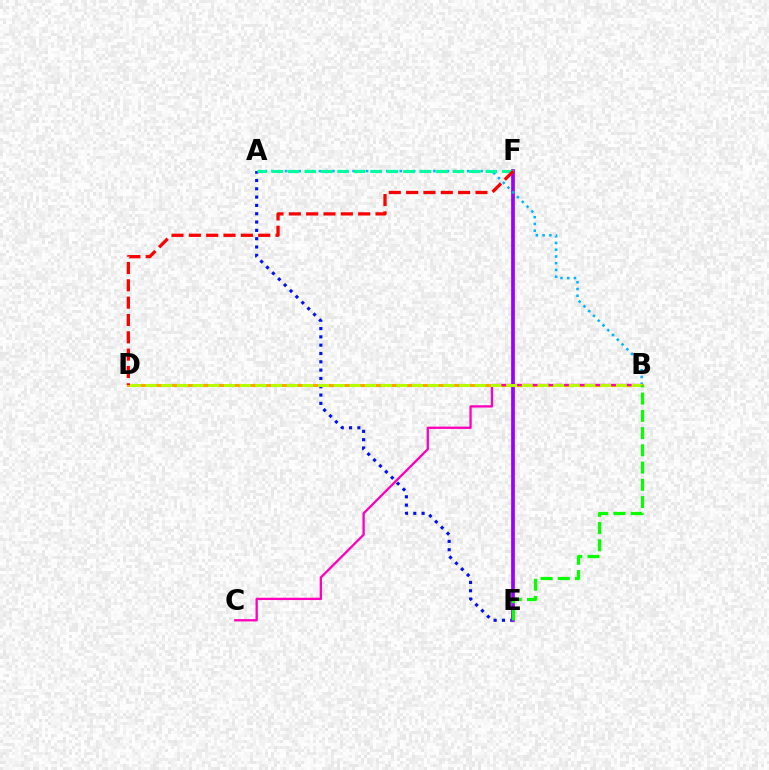{('A', 'E'): [{'color': '#0010ff', 'line_style': 'dotted', 'thickness': 2.26}], ('B', 'D'): [{'color': '#ffa500', 'line_style': 'solid', 'thickness': 2.21}, {'color': '#b3ff00', 'line_style': 'dashed', 'thickness': 2.13}], ('B', 'C'): [{'color': '#ff00bd', 'line_style': 'solid', 'thickness': 1.66}], ('E', 'F'): [{'color': '#9b00ff', 'line_style': 'solid', 'thickness': 2.66}], ('A', 'B'): [{'color': '#00b5ff', 'line_style': 'dotted', 'thickness': 1.83}], ('A', 'F'): [{'color': '#00ff9d', 'line_style': 'dashed', 'thickness': 2.24}], ('B', 'E'): [{'color': '#08ff00', 'line_style': 'dashed', 'thickness': 2.34}], ('D', 'F'): [{'color': '#ff0000', 'line_style': 'dashed', 'thickness': 2.36}]}